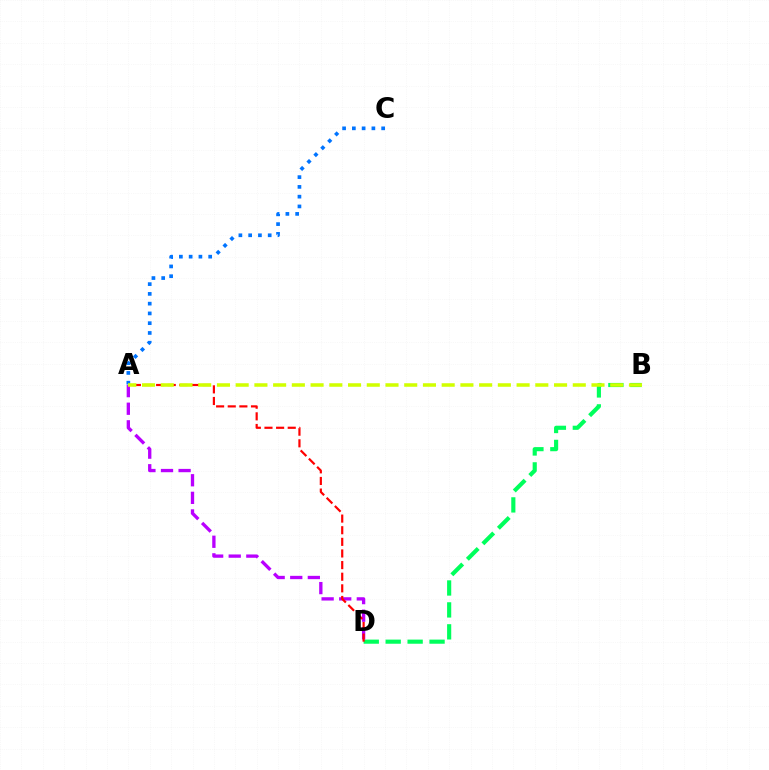{('A', 'D'): [{'color': '#b900ff', 'line_style': 'dashed', 'thickness': 2.39}, {'color': '#ff0000', 'line_style': 'dashed', 'thickness': 1.58}], ('B', 'D'): [{'color': '#00ff5c', 'line_style': 'dashed', 'thickness': 2.98}], ('A', 'C'): [{'color': '#0074ff', 'line_style': 'dotted', 'thickness': 2.65}], ('A', 'B'): [{'color': '#d1ff00', 'line_style': 'dashed', 'thickness': 2.54}]}